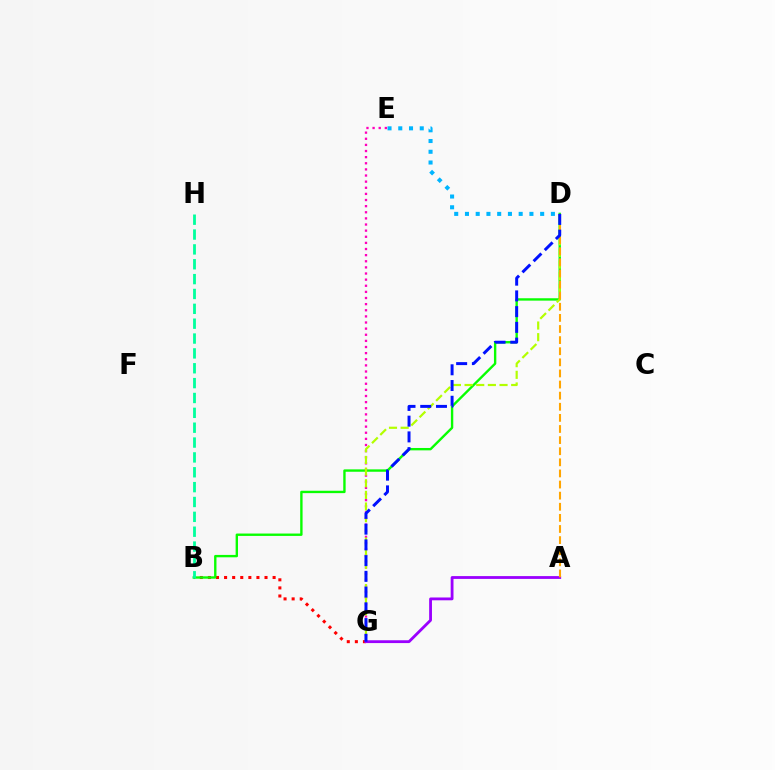{('B', 'G'): [{'color': '#ff0000', 'line_style': 'dotted', 'thickness': 2.2}], ('B', 'D'): [{'color': '#08ff00', 'line_style': 'solid', 'thickness': 1.71}], ('E', 'G'): [{'color': '#ff00bd', 'line_style': 'dotted', 'thickness': 1.66}], ('D', 'G'): [{'color': '#b3ff00', 'line_style': 'dashed', 'thickness': 1.58}, {'color': '#0010ff', 'line_style': 'dashed', 'thickness': 2.14}], ('B', 'H'): [{'color': '#00ff9d', 'line_style': 'dashed', 'thickness': 2.02}], ('A', 'G'): [{'color': '#9b00ff', 'line_style': 'solid', 'thickness': 2.03}], ('D', 'E'): [{'color': '#00b5ff', 'line_style': 'dotted', 'thickness': 2.92}], ('A', 'D'): [{'color': '#ffa500', 'line_style': 'dashed', 'thickness': 1.51}]}